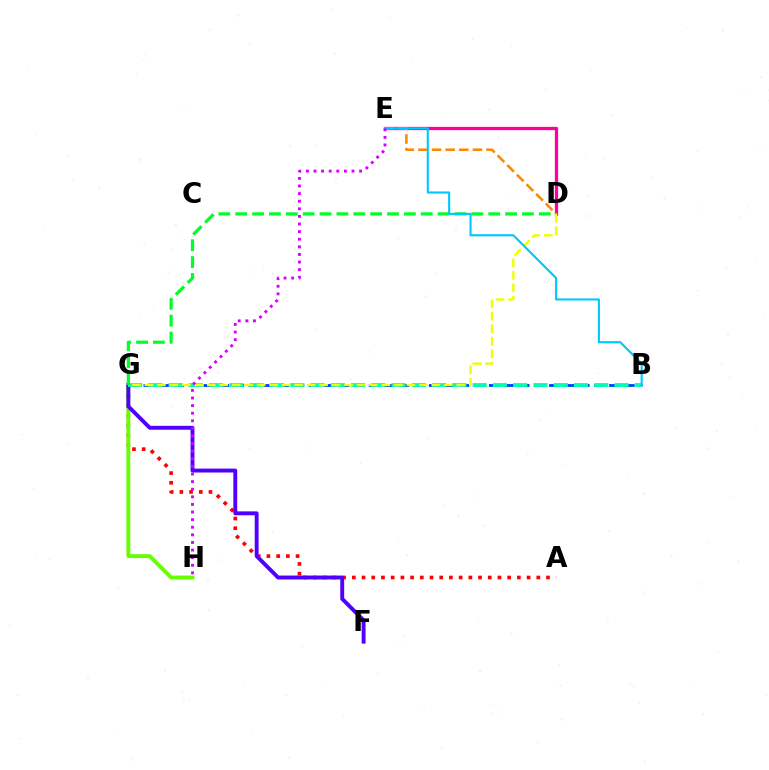{('D', 'E'): [{'color': '#ff00a0', 'line_style': 'solid', 'thickness': 2.37}, {'color': '#ff8800', 'line_style': 'dashed', 'thickness': 1.85}], ('A', 'G'): [{'color': '#ff0000', 'line_style': 'dotted', 'thickness': 2.64}], ('B', 'G'): [{'color': '#003fff', 'line_style': 'dashed', 'thickness': 2.04}, {'color': '#00ffaf', 'line_style': 'dashed', 'thickness': 2.75}], ('G', 'H'): [{'color': '#66ff00', 'line_style': 'solid', 'thickness': 2.8}], ('F', 'G'): [{'color': '#4f00ff', 'line_style': 'solid', 'thickness': 2.81}], ('D', 'G'): [{'color': '#00ff27', 'line_style': 'dashed', 'thickness': 2.29}, {'color': '#eeff00', 'line_style': 'dashed', 'thickness': 1.69}], ('B', 'E'): [{'color': '#00c7ff', 'line_style': 'solid', 'thickness': 1.51}], ('E', 'H'): [{'color': '#d600ff', 'line_style': 'dotted', 'thickness': 2.07}]}